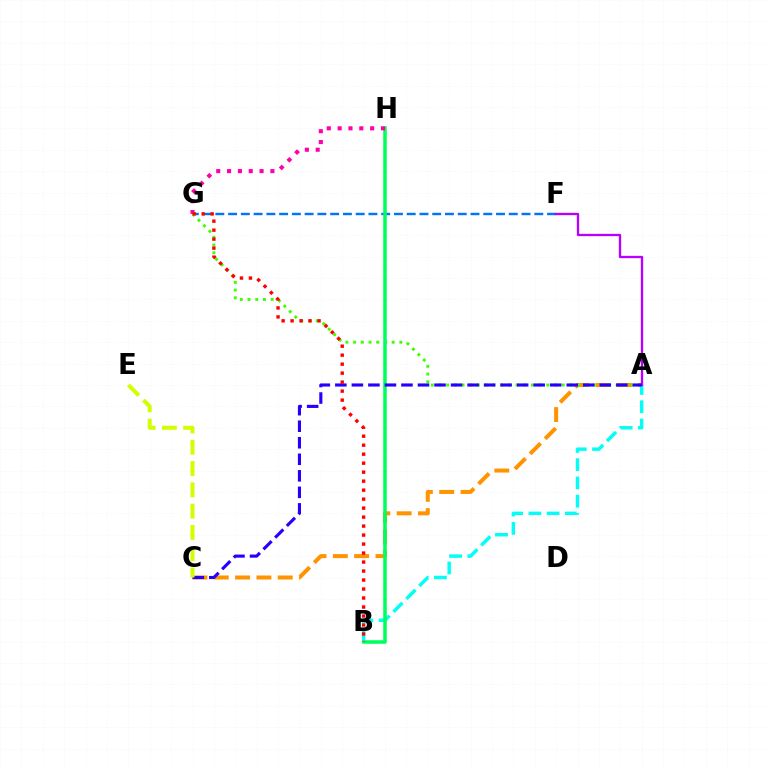{('A', 'C'): [{'color': '#ff9400', 'line_style': 'dashed', 'thickness': 2.9}, {'color': '#2500ff', 'line_style': 'dashed', 'thickness': 2.25}], ('F', 'G'): [{'color': '#0074ff', 'line_style': 'dashed', 'thickness': 1.73}], ('A', 'B'): [{'color': '#00fff6', 'line_style': 'dashed', 'thickness': 2.48}], ('A', 'G'): [{'color': '#3dff00', 'line_style': 'dotted', 'thickness': 2.09}], ('B', 'H'): [{'color': '#00ff5c', 'line_style': 'solid', 'thickness': 2.56}], ('A', 'F'): [{'color': '#b900ff', 'line_style': 'solid', 'thickness': 1.68}], ('G', 'H'): [{'color': '#ff00ac', 'line_style': 'dotted', 'thickness': 2.94}], ('B', 'G'): [{'color': '#ff0000', 'line_style': 'dotted', 'thickness': 2.44}], ('C', 'E'): [{'color': '#d1ff00', 'line_style': 'dashed', 'thickness': 2.89}]}